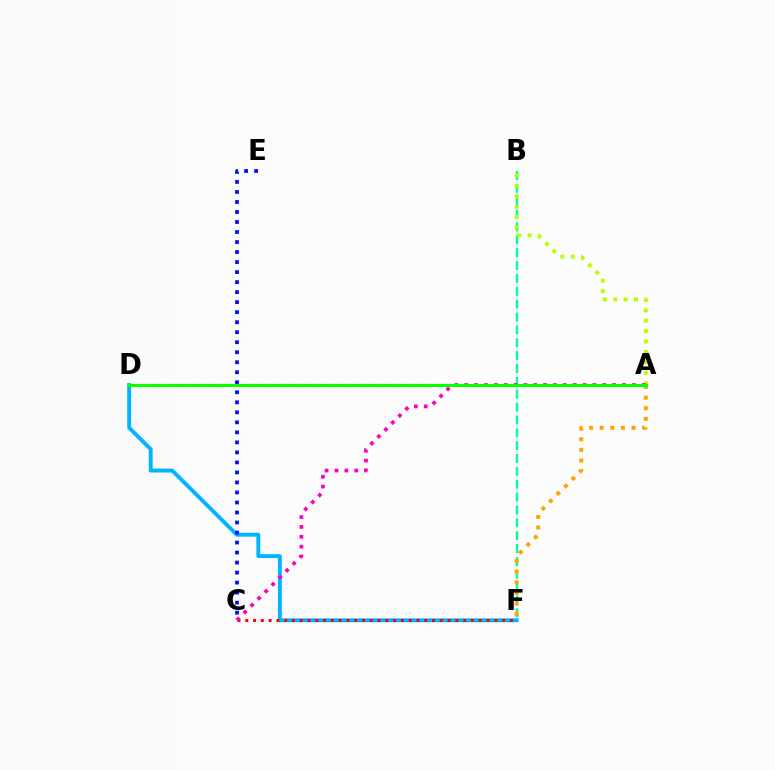{('D', 'F'): [{'color': '#00b5ff', 'line_style': 'solid', 'thickness': 2.8}], ('B', 'F'): [{'color': '#00ff9d', 'line_style': 'dashed', 'thickness': 1.75}], ('C', 'E'): [{'color': '#0010ff', 'line_style': 'dotted', 'thickness': 2.72}], ('A', 'B'): [{'color': '#b3ff00', 'line_style': 'dotted', 'thickness': 2.82}], ('C', 'F'): [{'color': '#ff0000', 'line_style': 'dotted', 'thickness': 2.11}], ('A', 'D'): [{'color': '#9b00ff', 'line_style': 'dashed', 'thickness': 2.21}, {'color': '#08ff00', 'line_style': 'solid', 'thickness': 2.21}], ('A', 'F'): [{'color': '#ffa500', 'line_style': 'dotted', 'thickness': 2.89}], ('A', 'C'): [{'color': '#ff00bd', 'line_style': 'dotted', 'thickness': 2.68}]}